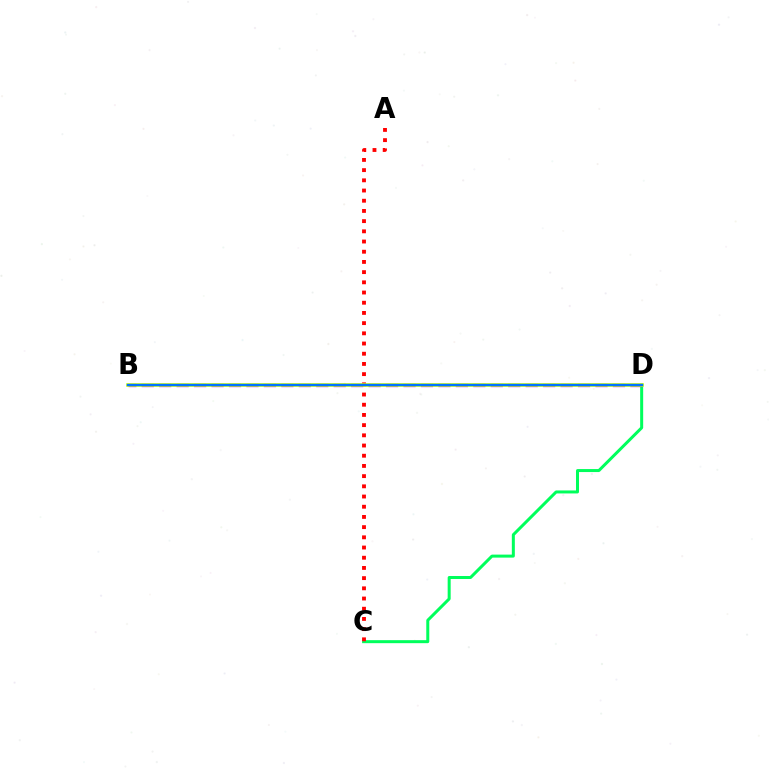{('C', 'D'): [{'color': '#00ff5c', 'line_style': 'solid', 'thickness': 2.16}], ('B', 'D'): [{'color': '#b900ff', 'line_style': 'dashed', 'thickness': 2.37}, {'color': '#d1ff00', 'line_style': 'solid', 'thickness': 2.57}, {'color': '#0074ff', 'line_style': 'solid', 'thickness': 1.7}], ('A', 'C'): [{'color': '#ff0000', 'line_style': 'dotted', 'thickness': 2.77}]}